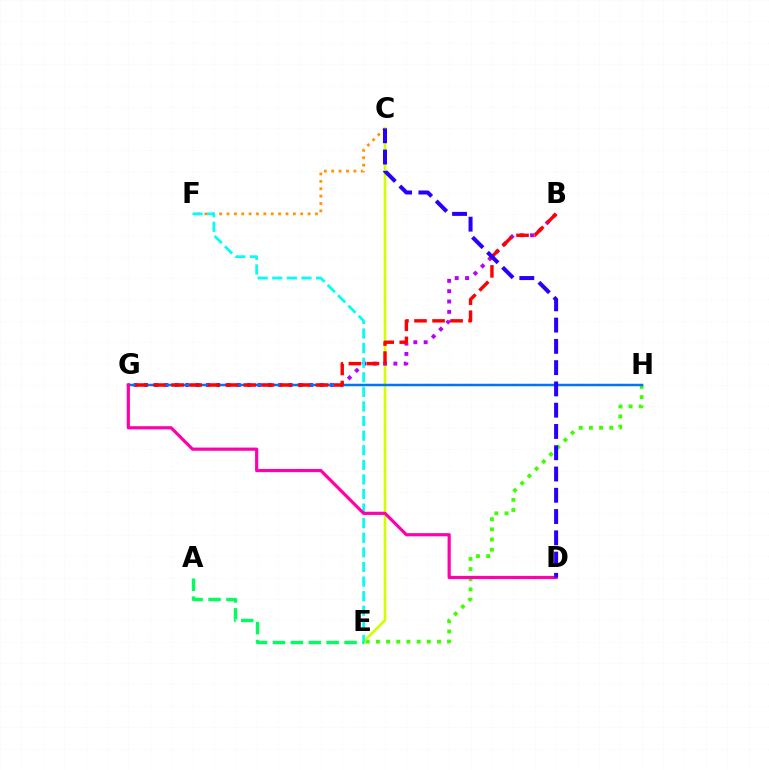{('C', 'F'): [{'color': '#ff9400', 'line_style': 'dotted', 'thickness': 2.0}], ('E', 'H'): [{'color': '#3dff00', 'line_style': 'dotted', 'thickness': 2.77}], ('C', 'E'): [{'color': '#d1ff00', 'line_style': 'solid', 'thickness': 1.92}], ('B', 'G'): [{'color': '#b900ff', 'line_style': 'dotted', 'thickness': 2.81}, {'color': '#ff0000', 'line_style': 'dashed', 'thickness': 2.45}], ('G', 'H'): [{'color': '#0074ff', 'line_style': 'solid', 'thickness': 1.8}], ('A', 'E'): [{'color': '#00ff5c', 'line_style': 'dashed', 'thickness': 2.43}], ('E', 'F'): [{'color': '#00fff6', 'line_style': 'dashed', 'thickness': 1.98}], ('D', 'G'): [{'color': '#ff00ac', 'line_style': 'solid', 'thickness': 2.29}], ('C', 'D'): [{'color': '#2500ff', 'line_style': 'dashed', 'thickness': 2.89}]}